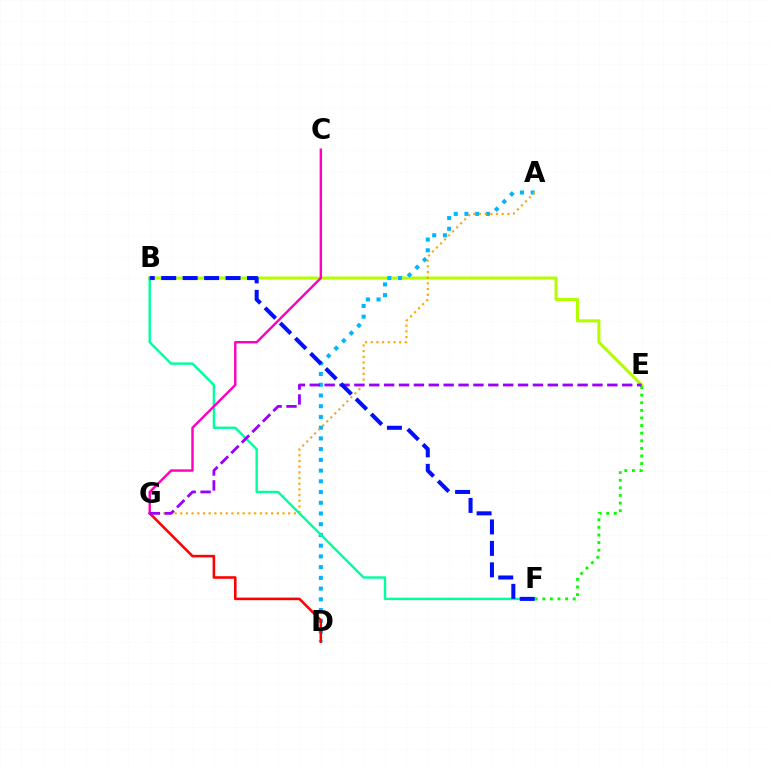{('B', 'E'): [{'color': '#b3ff00', 'line_style': 'solid', 'thickness': 2.25}], ('A', 'D'): [{'color': '#00b5ff', 'line_style': 'dotted', 'thickness': 2.91}], ('A', 'G'): [{'color': '#ffa500', 'line_style': 'dotted', 'thickness': 1.54}], ('D', 'G'): [{'color': '#ff0000', 'line_style': 'solid', 'thickness': 1.85}], ('E', 'F'): [{'color': '#08ff00', 'line_style': 'dotted', 'thickness': 2.07}], ('B', 'F'): [{'color': '#00ff9d', 'line_style': 'solid', 'thickness': 1.74}, {'color': '#0010ff', 'line_style': 'dashed', 'thickness': 2.91}], ('C', 'G'): [{'color': '#ff00bd', 'line_style': 'solid', 'thickness': 1.74}], ('E', 'G'): [{'color': '#9b00ff', 'line_style': 'dashed', 'thickness': 2.02}]}